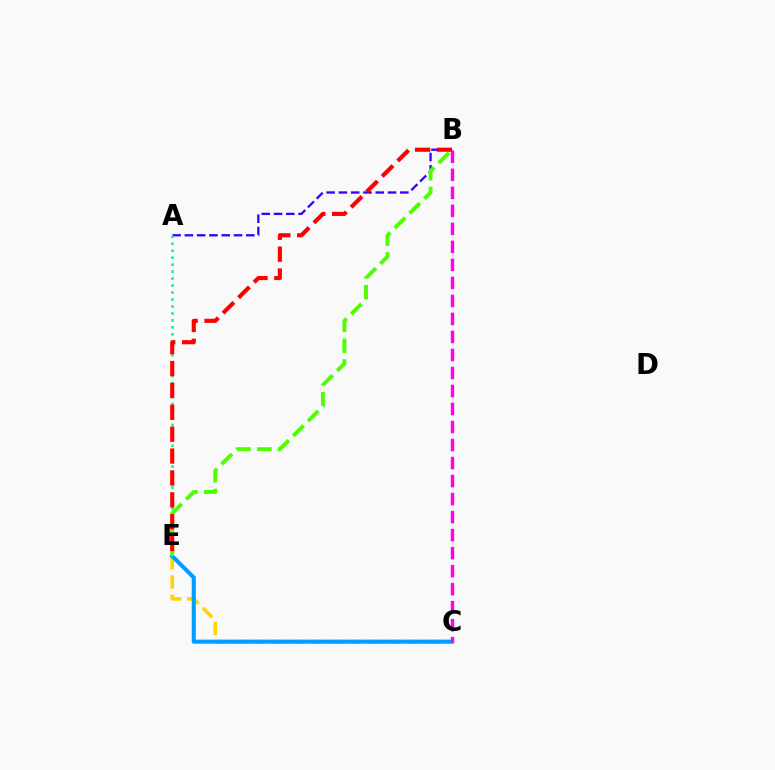{('A', 'B'): [{'color': '#3700ff', 'line_style': 'dashed', 'thickness': 1.67}], ('C', 'E'): [{'color': '#ffd500', 'line_style': 'dashed', 'thickness': 2.61}, {'color': '#009eff', 'line_style': 'solid', 'thickness': 2.93}], ('A', 'E'): [{'color': '#00ff86', 'line_style': 'dotted', 'thickness': 1.89}], ('B', 'C'): [{'color': '#ff00ed', 'line_style': 'dashed', 'thickness': 2.45}], ('B', 'E'): [{'color': '#4fff00', 'line_style': 'dashed', 'thickness': 2.83}, {'color': '#ff0000', 'line_style': 'dashed', 'thickness': 2.97}]}